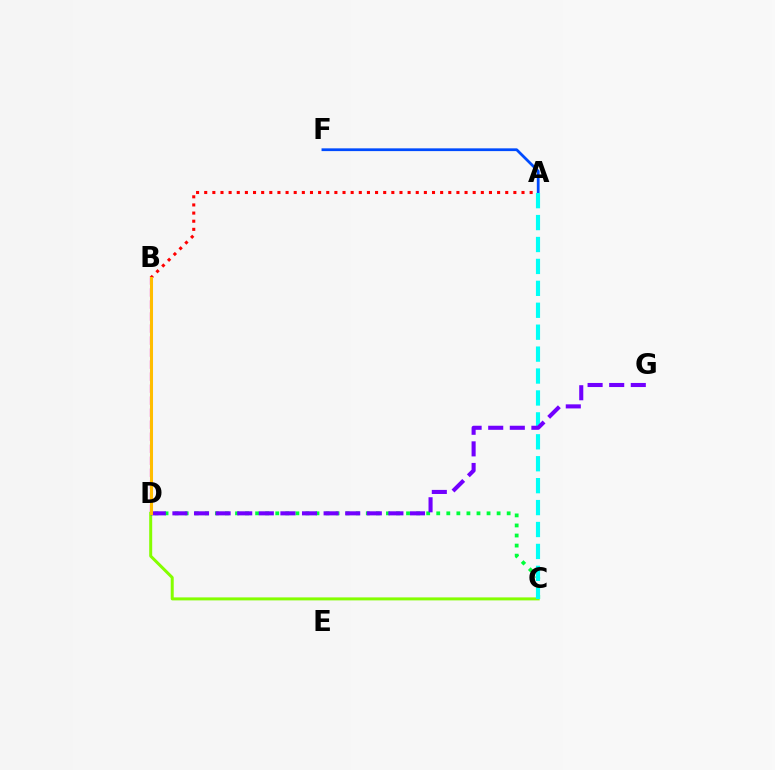{('B', 'D'): [{'color': '#ff00cf', 'line_style': 'dashed', 'thickness': 1.63}, {'color': '#ffbd00', 'line_style': 'solid', 'thickness': 2.19}], ('A', 'B'): [{'color': '#ff0000', 'line_style': 'dotted', 'thickness': 2.21}], ('C', 'D'): [{'color': '#84ff00', 'line_style': 'solid', 'thickness': 2.15}, {'color': '#00ff39', 'line_style': 'dotted', 'thickness': 2.73}], ('A', 'F'): [{'color': '#004bff', 'line_style': 'solid', 'thickness': 1.99}], ('A', 'C'): [{'color': '#00fff6', 'line_style': 'dashed', 'thickness': 2.98}], ('D', 'G'): [{'color': '#7200ff', 'line_style': 'dashed', 'thickness': 2.93}]}